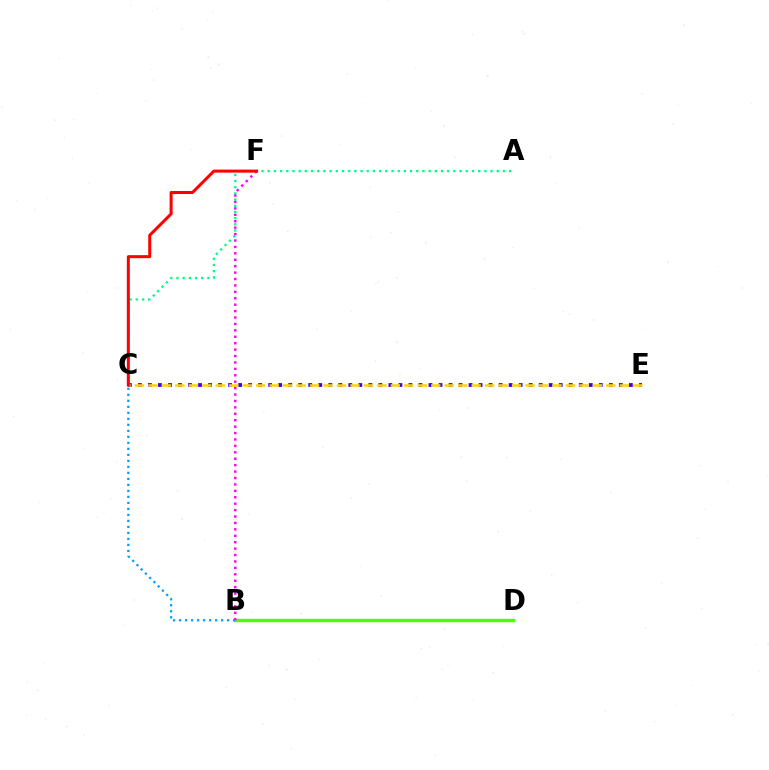{('C', 'E'): [{'color': '#3700ff', 'line_style': 'dotted', 'thickness': 2.72}, {'color': '#ffd500', 'line_style': 'dashed', 'thickness': 1.83}], ('B', 'D'): [{'color': '#4fff00', 'line_style': 'solid', 'thickness': 2.47}], ('A', 'C'): [{'color': '#00ff86', 'line_style': 'dotted', 'thickness': 1.68}], ('B', 'F'): [{'color': '#ff00ed', 'line_style': 'dotted', 'thickness': 1.74}], ('B', 'C'): [{'color': '#009eff', 'line_style': 'dotted', 'thickness': 1.63}], ('C', 'F'): [{'color': '#ff0000', 'line_style': 'solid', 'thickness': 2.17}]}